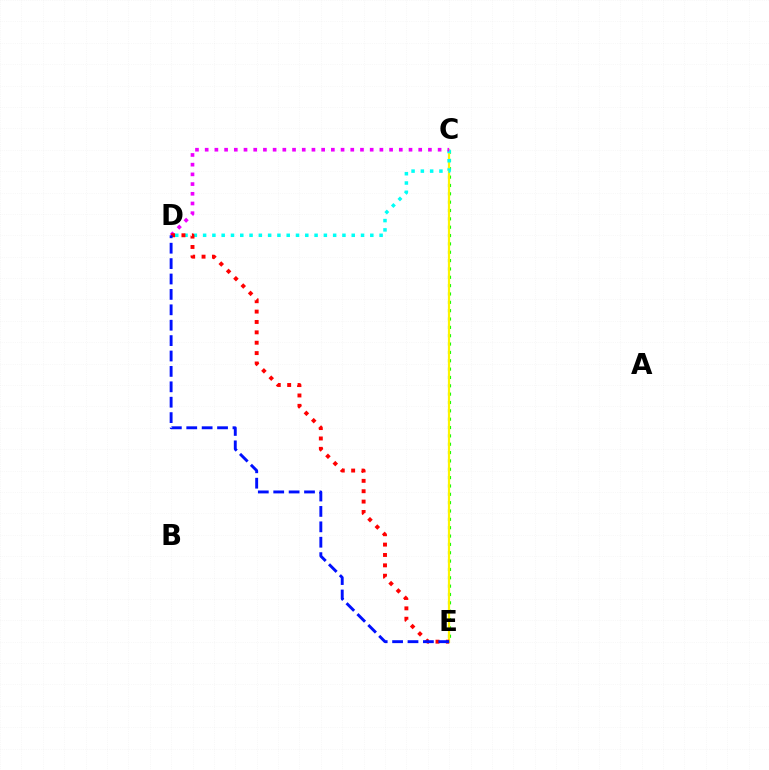{('C', 'E'): [{'color': '#08ff00', 'line_style': 'dotted', 'thickness': 2.27}, {'color': '#fcf500', 'line_style': 'solid', 'thickness': 1.59}], ('C', 'D'): [{'color': '#00fff6', 'line_style': 'dotted', 'thickness': 2.52}, {'color': '#ee00ff', 'line_style': 'dotted', 'thickness': 2.64}], ('D', 'E'): [{'color': '#ff0000', 'line_style': 'dotted', 'thickness': 2.82}, {'color': '#0010ff', 'line_style': 'dashed', 'thickness': 2.09}]}